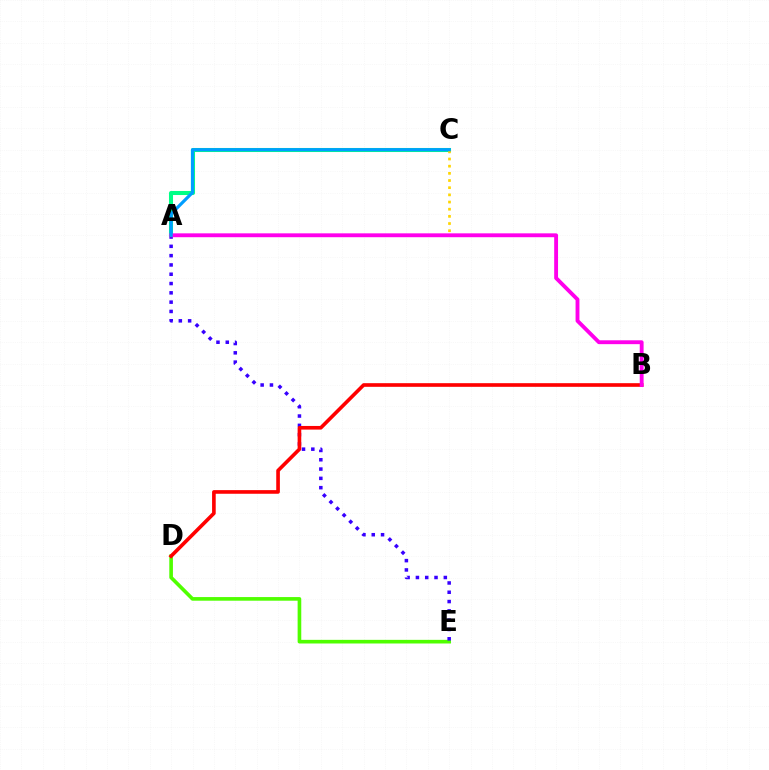{('D', 'E'): [{'color': '#4fff00', 'line_style': 'solid', 'thickness': 2.62}], ('A', 'E'): [{'color': '#3700ff', 'line_style': 'dotted', 'thickness': 2.53}], ('A', 'C'): [{'color': '#00ff86', 'line_style': 'solid', 'thickness': 2.92}, {'color': '#ffd500', 'line_style': 'dotted', 'thickness': 1.95}, {'color': '#009eff', 'line_style': 'solid', 'thickness': 2.29}], ('B', 'D'): [{'color': '#ff0000', 'line_style': 'solid', 'thickness': 2.62}], ('A', 'B'): [{'color': '#ff00ed', 'line_style': 'solid', 'thickness': 2.78}]}